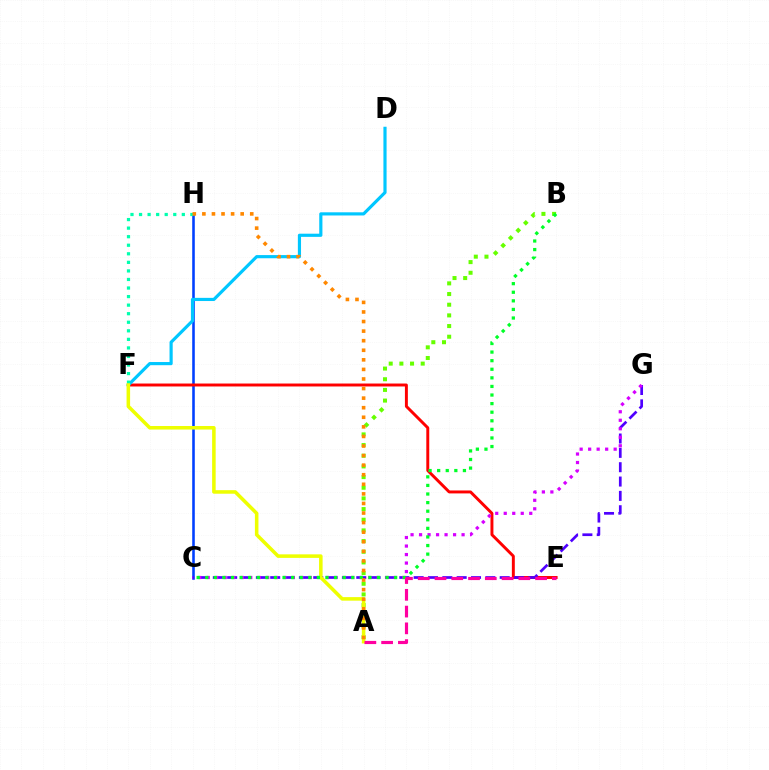{('C', 'H'): [{'color': '#003fff', 'line_style': 'solid', 'thickness': 1.86}], ('E', 'F'): [{'color': '#ff0000', 'line_style': 'solid', 'thickness': 2.12}], ('C', 'G'): [{'color': '#4f00ff', 'line_style': 'dashed', 'thickness': 1.95}, {'color': '#d600ff', 'line_style': 'dotted', 'thickness': 2.31}], ('A', 'B'): [{'color': '#66ff00', 'line_style': 'dotted', 'thickness': 2.9}], ('D', 'F'): [{'color': '#00c7ff', 'line_style': 'solid', 'thickness': 2.28}], ('F', 'H'): [{'color': '#00ffaf', 'line_style': 'dotted', 'thickness': 2.32}], ('A', 'F'): [{'color': '#eeff00', 'line_style': 'solid', 'thickness': 2.55}], ('B', 'C'): [{'color': '#00ff27', 'line_style': 'dotted', 'thickness': 2.33}], ('A', 'E'): [{'color': '#ff00a0', 'line_style': 'dashed', 'thickness': 2.28}], ('A', 'H'): [{'color': '#ff8800', 'line_style': 'dotted', 'thickness': 2.6}]}